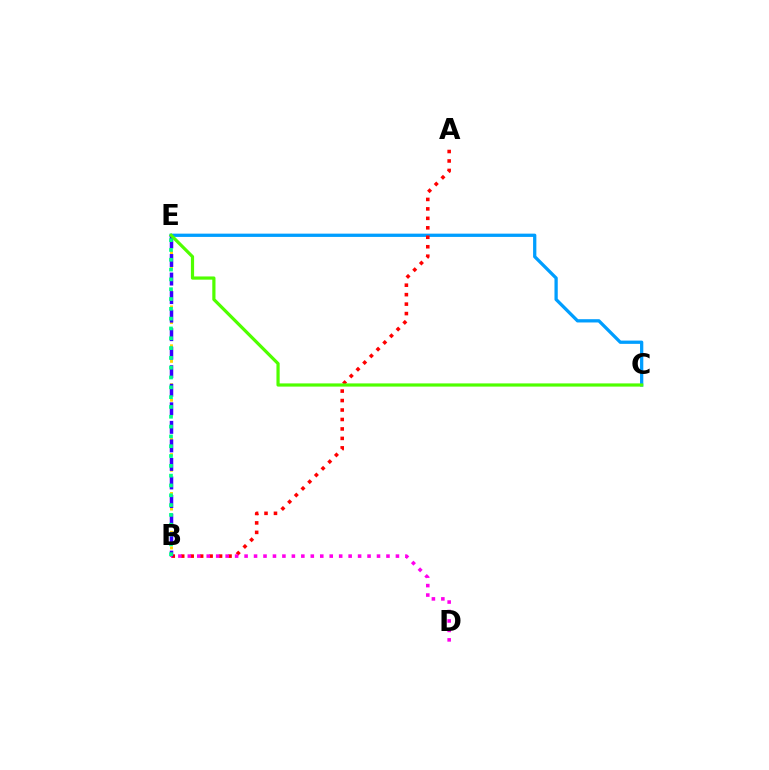{('B', 'E'): [{'color': '#ffd500', 'line_style': 'dotted', 'thickness': 2.11}, {'color': '#3700ff', 'line_style': 'dashed', 'thickness': 2.52}, {'color': '#00ff86', 'line_style': 'dotted', 'thickness': 2.67}], ('C', 'E'): [{'color': '#009eff', 'line_style': 'solid', 'thickness': 2.36}, {'color': '#4fff00', 'line_style': 'solid', 'thickness': 2.31}], ('A', 'B'): [{'color': '#ff0000', 'line_style': 'dotted', 'thickness': 2.57}], ('B', 'D'): [{'color': '#ff00ed', 'line_style': 'dotted', 'thickness': 2.57}]}